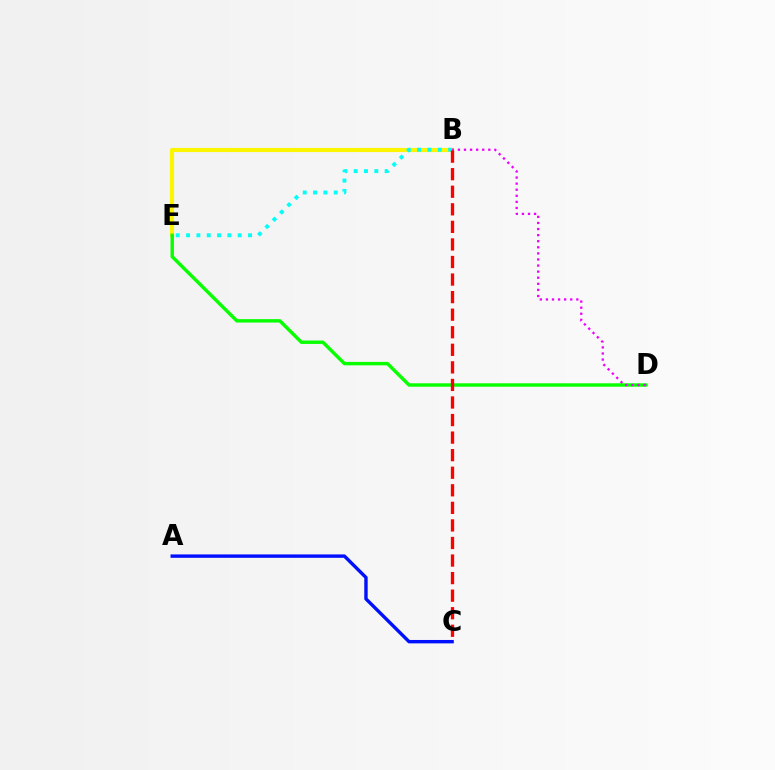{('B', 'E'): [{'color': '#fcf500', 'line_style': 'solid', 'thickness': 2.98}, {'color': '#00fff6', 'line_style': 'dotted', 'thickness': 2.81}], ('D', 'E'): [{'color': '#08ff00', 'line_style': 'solid', 'thickness': 2.46}], ('B', 'D'): [{'color': '#ee00ff', 'line_style': 'dotted', 'thickness': 1.65}], ('B', 'C'): [{'color': '#ff0000', 'line_style': 'dashed', 'thickness': 2.39}], ('A', 'C'): [{'color': '#0010ff', 'line_style': 'solid', 'thickness': 2.44}]}